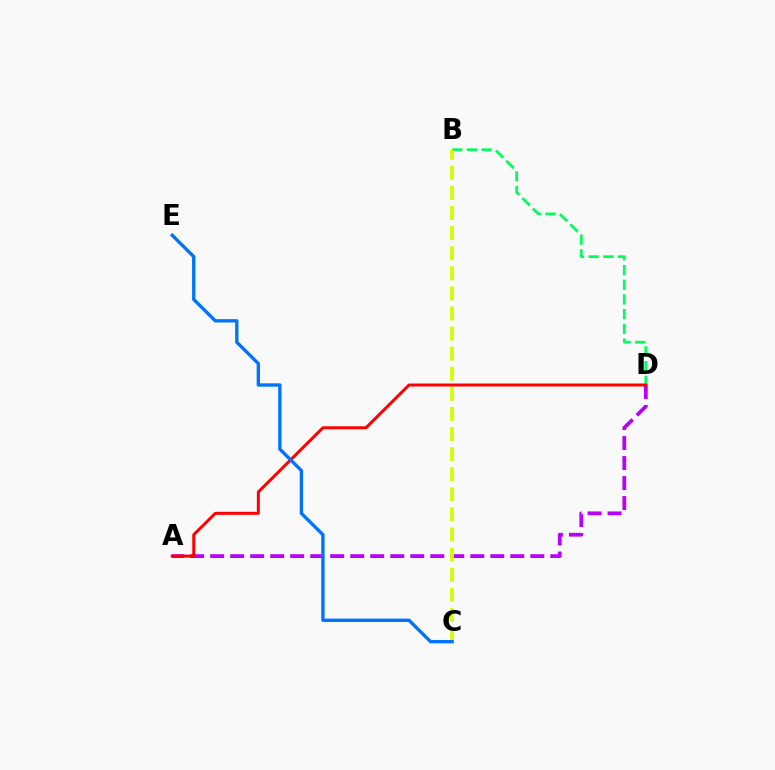{('A', 'D'): [{'color': '#b900ff', 'line_style': 'dashed', 'thickness': 2.72}, {'color': '#ff0000', 'line_style': 'solid', 'thickness': 2.15}], ('B', 'D'): [{'color': '#00ff5c', 'line_style': 'dashed', 'thickness': 2.0}], ('B', 'C'): [{'color': '#d1ff00', 'line_style': 'dashed', 'thickness': 2.73}], ('C', 'E'): [{'color': '#0074ff', 'line_style': 'solid', 'thickness': 2.42}]}